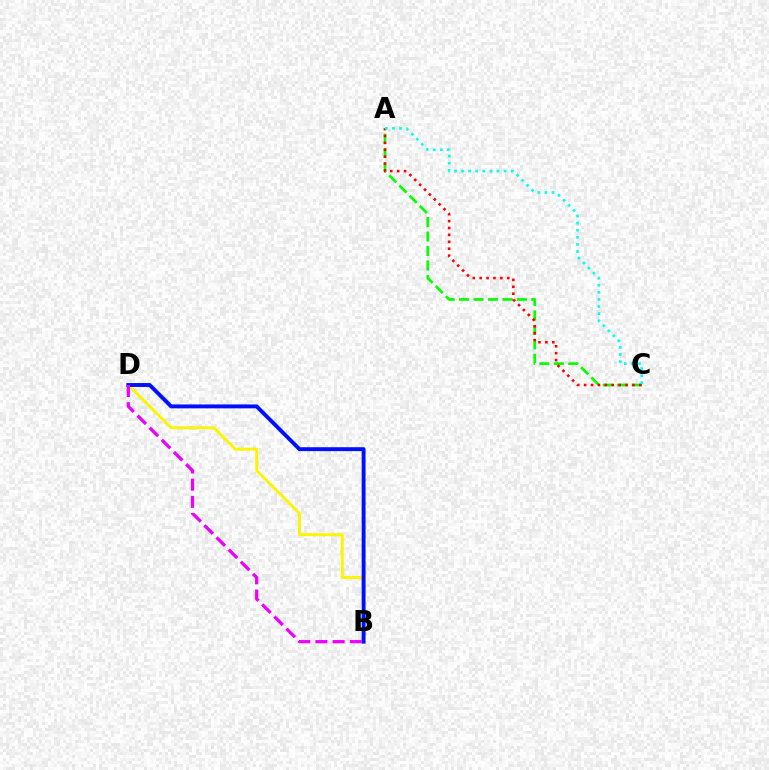{('A', 'C'): [{'color': '#08ff00', 'line_style': 'dashed', 'thickness': 1.96}, {'color': '#ff0000', 'line_style': 'dotted', 'thickness': 1.88}, {'color': '#00fff6', 'line_style': 'dotted', 'thickness': 1.93}], ('B', 'D'): [{'color': '#fcf500', 'line_style': 'solid', 'thickness': 2.1}, {'color': '#0010ff', 'line_style': 'solid', 'thickness': 2.82}, {'color': '#ee00ff', 'line_style': 'dashed', 'thickness': 2.33}]}